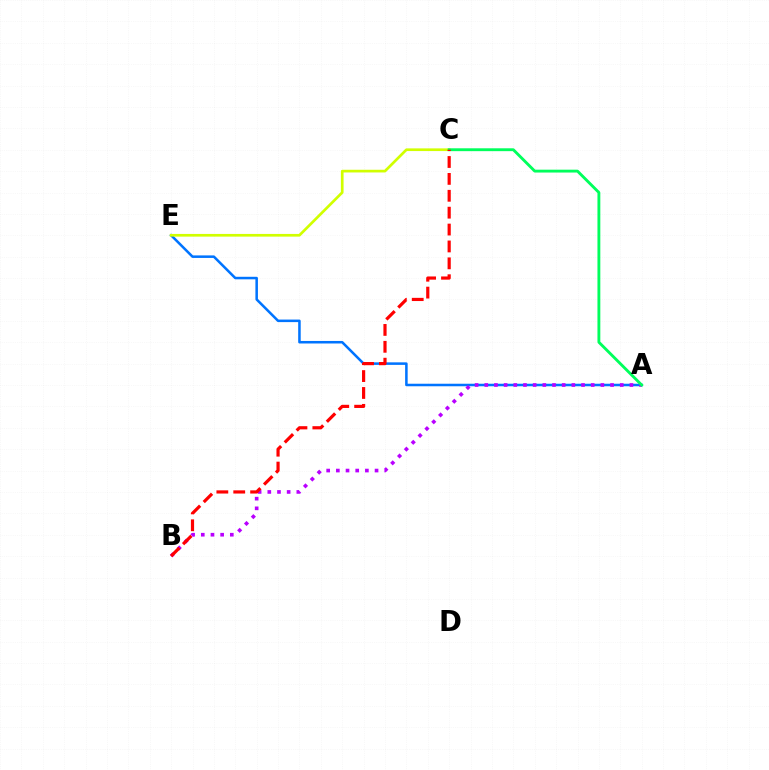{('A', 'E'): [{'color': '#0074ff', 'line_style': 'solid', 'thickness': 1.82}], ('C', 'E'): [{'color': '#d1ff00', 'line_style': 'solid', 'thickness': 1.94}], ('A', 'B'): [{'color': '#b900ff', 'line_style': 'dotted', 'thickness': 2.63}], ('A', 'C'): [{'color': '#00ff5c', 'line_style': 'solid', 'thickness': 2.06}], ('B', 'C'): [{'color': '#ff0000', 'line_style': 'dashed', 'thickness': 2.29}]}